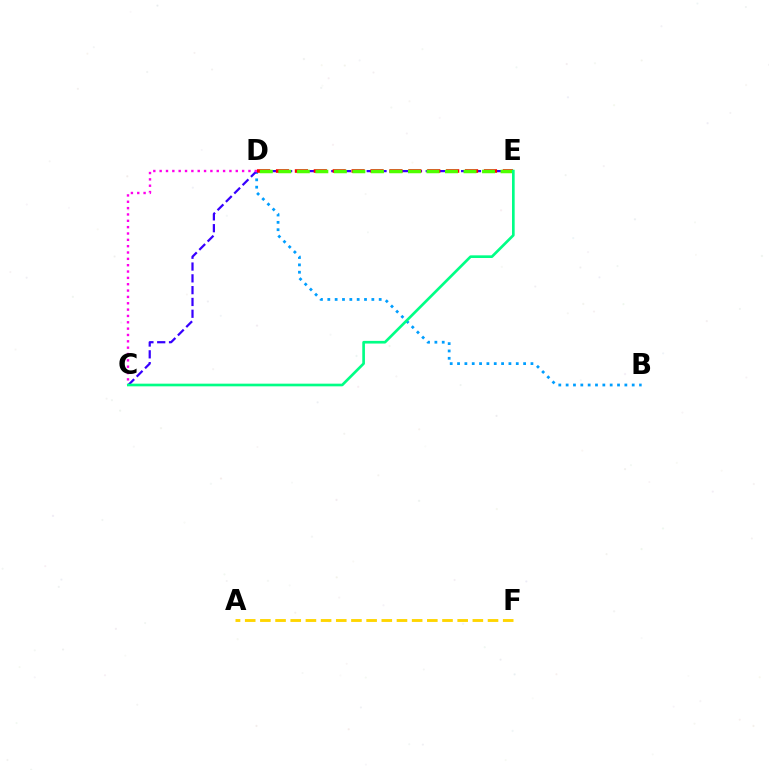{('B', 'D'): [{'color': '#009eff', 'line_style': 'dotted', 'thickness': 1.99}], ('C', 'E'): [{'color': '#3700ff', 'line_style': 'dashed', 'thickness': 1.6}, {'color': '#00ff86', 'line_style': 'solid', 'thickness': 1.92}], ('A', 'F'): [{'color': '#ffd500', 'line_style': 'dashed', 'thickness': 2.06}], ('D', 'E'): [{'color': '#ff0000', 'line_style': 'dashed', 'thickness': 2.57}, {'color': '#4fff00', 'line_style': 'dashed', 'thickness': 2.52}], ('C', 'D'): [{'color': '#ff00ed', 'line_style': 'dotted', 'thickness': 1.72}]}